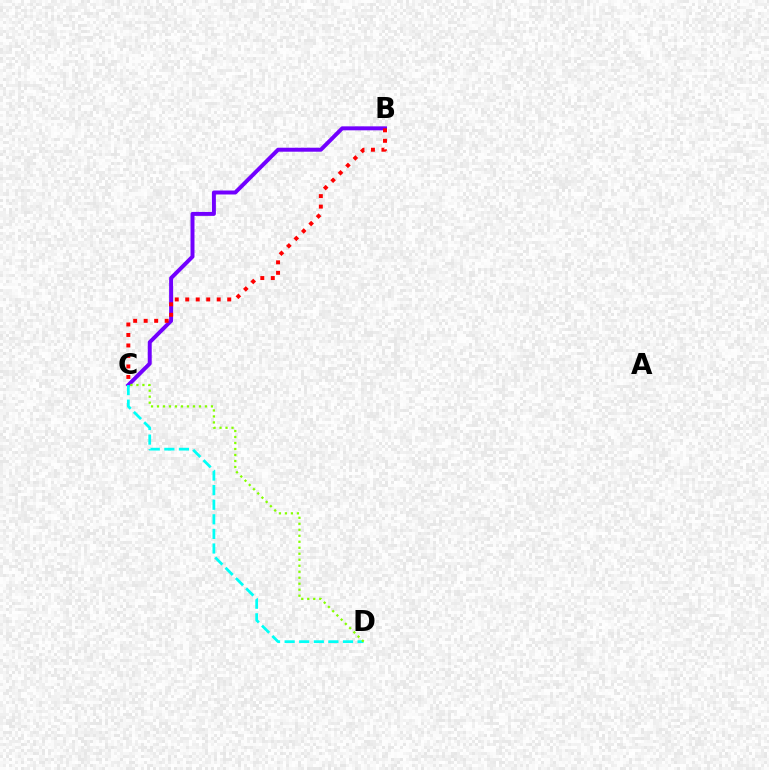{('B', 'C'): [{'color': '#7200ff', 'line_style': 'solid', 'thickness': 2.86}, {'color': '#ff0000', 'line_style': 'dotted', 'thickness': 2.85}], ('C', 'D'): [{'color': '#00fff6', 'line_style': 'dashed', 'thickness': 1.98}, {'color': '#84ff00', 'line_style': 'dotted', 'thickness': 1.63}]}